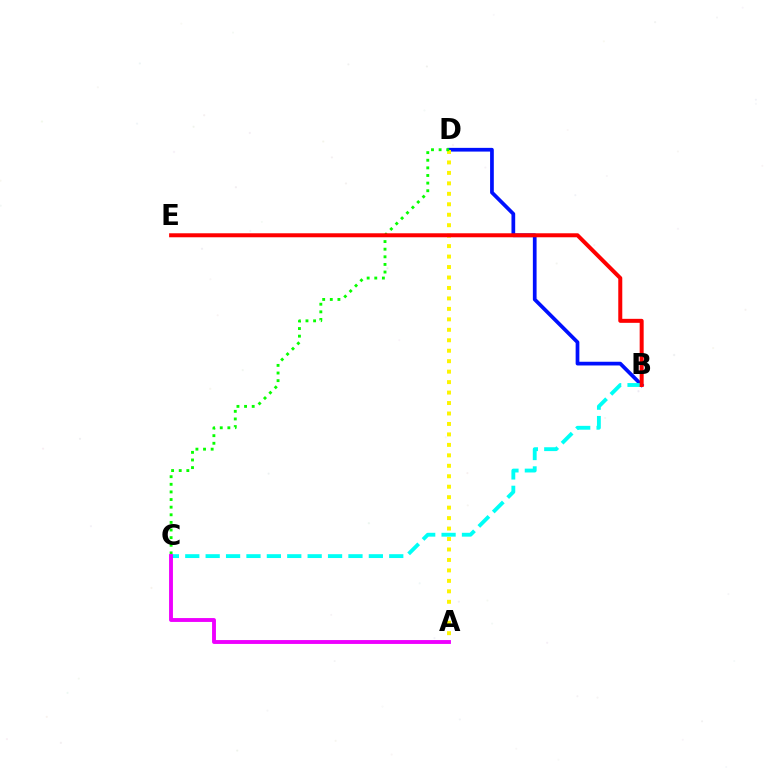{('B', 'D'): [{'color': '#0010ff', 'line_style': 'solid', 'thickness': 2.68}], ('B', 'C'): [{'color': '#00fff6', 'line_style': 'dashed', 'thickness': 2.77}], ('A', 'D'): [{'color': '#fcf500', 'line_style': 'dotted', 'thickness': 2.84}], ('C', 'D'): [{'color': '#08ff00', 'line_style': 'dotted', 'thickness': 2.07}], ('B', 'E'): [{'color': '#ff0000', 'line_style': 'solid', 'thickness': 2.88}], ('A', 'C'): [{'color': '#ee00ff', 'line_style': 'solid', 'thickness': 2.79}]}